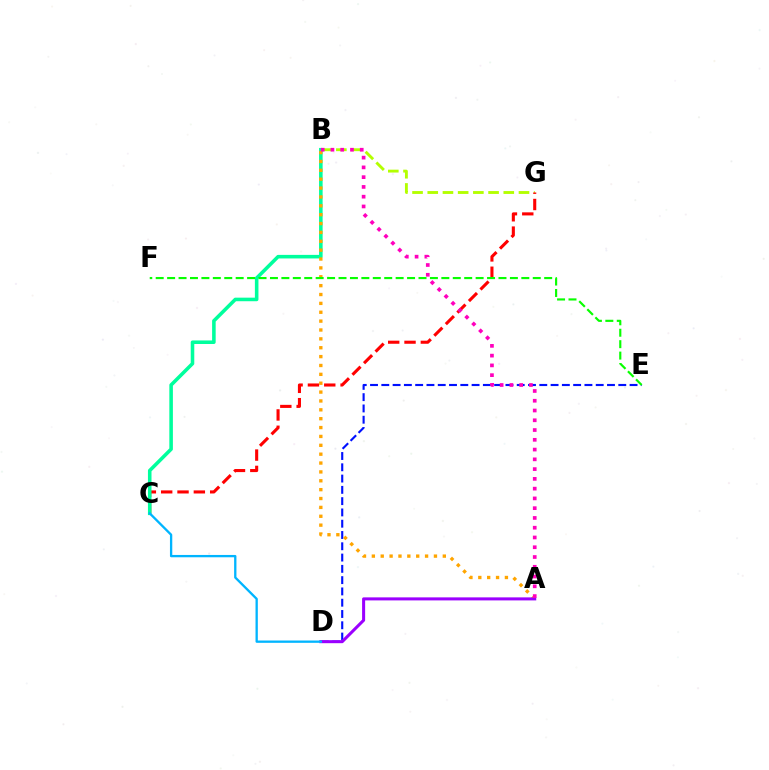{('B', 'G'): [{'color': '#b3ff00', 'line_style': 'dashed', 'thickness': 2.07}], ('C', 'G'): [{'color': '#ff0000', 'line_style': 'dashed', 'thickness': 2.22}], ('D', 'E'): [{'color': '#0010ff', 'line_style': 'dashed', 'thickness': 1.53}], ('B', 'C'): [{'color': '#00ff9d', 'line_style': 'solid', 'thickness': 2.57}], ('A', 'B'): [{'color': '#ffa500', 'line_style': 'dotted', 'thickness': 2.41}, {'color': '#ff00bd', 'line_style': 'dotted', 'thickness': 2.65}], ('E', 'F'): [{'color': '#08ff00', 'line_style': 'dashed', 'thickness': 1.55}], ('A', 'D'): [{'color': '#9b00ff', 'line_style': 'solid', 'thickness': 2.19}], ('C', 'D'): [{'color': '#00b5ff', 'line_style': 'solid', 'thickness': 1.67}]}